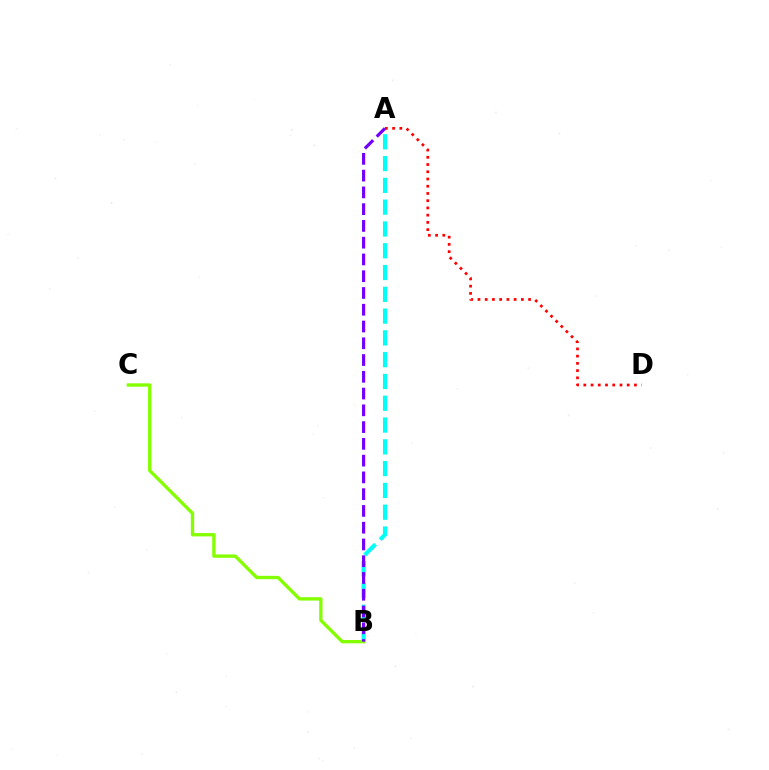{('A', 'D'): [{'color': '#ff0000', 'line_style': 'dotted', 'thickness': 1.96}], ('A', 'B'): [{'color': '#00fff6', 'line_style': 'dashed', 'thickness': 2.96}, {'color': '#7200ff', 'line_style': 'dashed', 'thickness': 2.28}], ('B', 'C'): [{'color': '#84ff00', 'line_style': 'solid', 'thickness': 2.4}]}